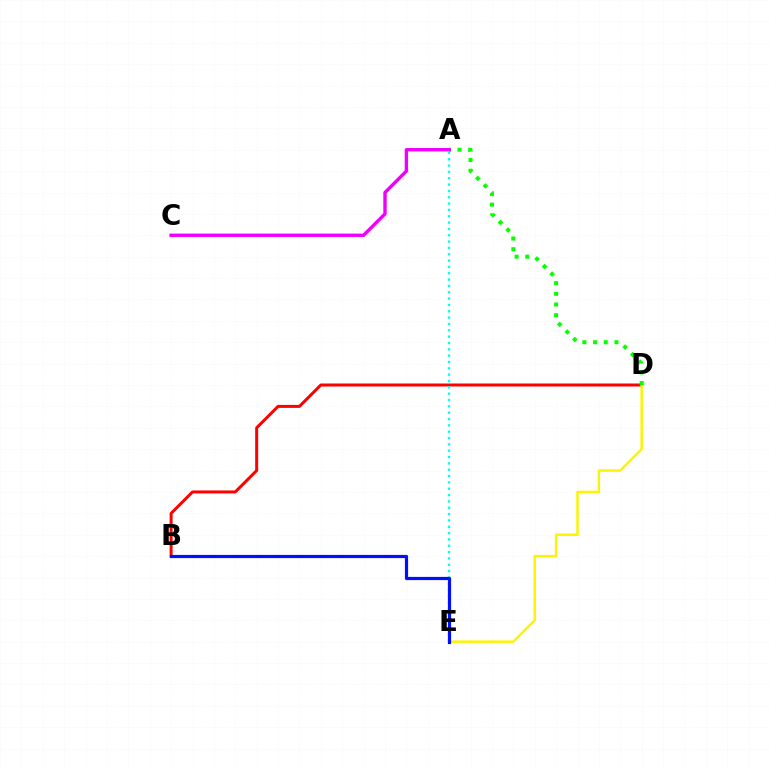{('B', 'D'): [{'color': '#ff0000', 'line_style': 'solid', 'thickness': 2.16}], ('D', 'E'): [{'color': '#fcf500', 'line_style': 'solid', 'thickness': 1.77}], ('A', 'D'): [{'color': '#08ff00', 'line_style': 'dotted', 'thickness': 2.9}], ('A', 'E'): [{'color': '#00fff6', 'line_style': 'dotted', 'thickness': 1.72}], ('B', 'E'): [{'color': '#0010ff', 'line_style': 'solid', 'thickness': 2.3}], ('A', 'C'): [{'color': '#ee00ff', 'line_style': 'solid', 'thickness': 2.43}]}